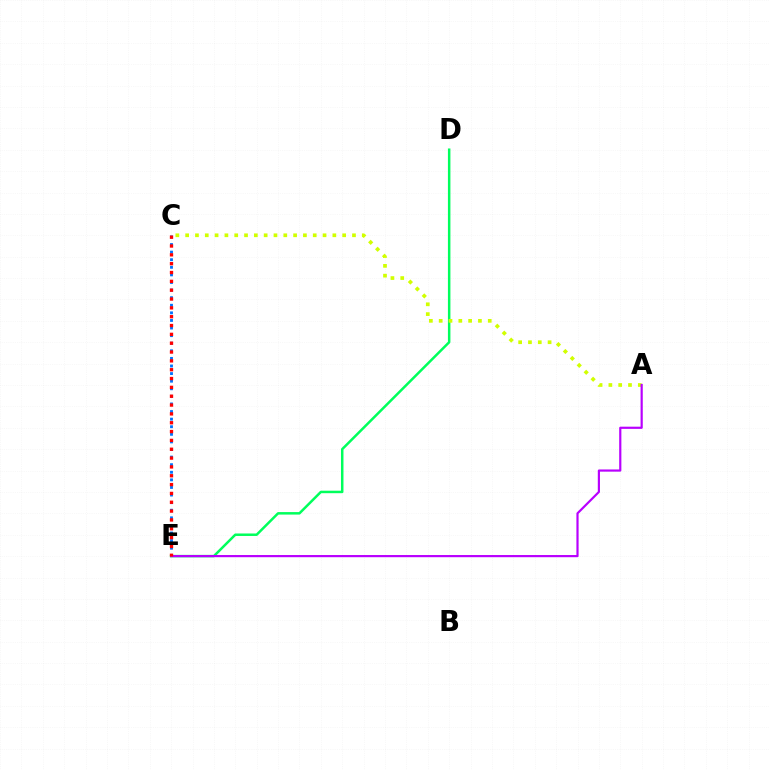{('C', 'E'): [{'color': '#0074ff', 'line_style': 'dotted', 'thickness': 2.06}, {'color': '#ff0000', 'line_style': 'dotted', 'thickness': 2.4}], ('D', 'E'): [{'color': '#00ff5c', 'line_style': 'solid', 'thickness': 1.79}], ('A', 'C'): [{'color': '#d1ff00', 'line_style': 'dotted', 'thickness': 2.67}], ('A', 'E'): [{'color': '#b900ff', 'line_style': 'solid', 'thickness': 1.57}]}